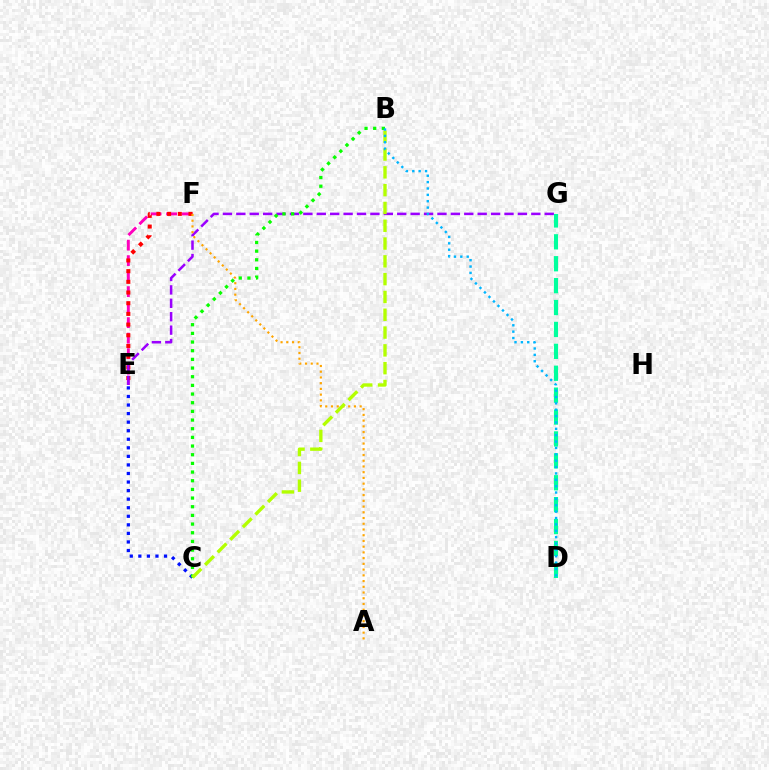{('E', 'F'): [{'color': '#ff00bd', 'line_style': 'dashed', 'thickness': 2.11}, {'color': '#ff0000', 'line_style': 'dotted', 'thickness': 2.9}], ('E', 'G'): [{'color': '#9b00ff', 'line_style': 'dashed', 'thickness': 1.82}], ('A', 'F'): [{'color': '#ffa500', 'line_style': 'dotted', 'thickness': 1.56}], ('C', 'E'): [{'color': '#0010ff', 'line_style': 'dotted', 'thickness': 2.33}], ('B', 'C'): [{'color': '#08ff00', 'line_style': 'dotted', 'thickness': 2.36}, {'color': '#b3ff00', 'line_style': 'dashed', 'thickness': 2.42}], ('D', 'G'): [{'color': '#00ff9d', 'line_style': 'dashed', 'thickness': 2.98}], ('B', 'D'): [{'color': '#00b5ff', 'line_style': 'dotted', 'thickness': 1.73}]}